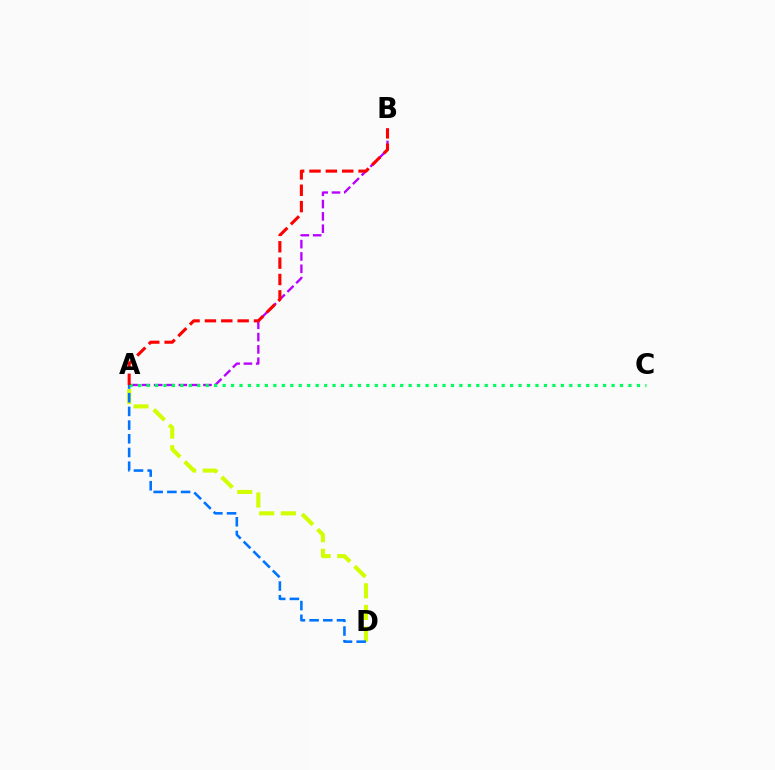{('A', 'D'): [{'color': '#d1ff00', 'line_style': 'dashed', 'thickness': 2.94}, {'color': '#0074ff', 'line_style': 'dashed', 'thickness': 1.86}], ('A', 'B'): [{'color': '#b900ff', 'line_style': 'dashed', 'thickness': 1.67}, {'color': '#ff0000', 'line_style': 'dashed', 'thickness': 2.22}], ('A', 'C'): [{'color': '#00ff5c', 'line_style': 'dotted', 'thickness': 2.3}]}